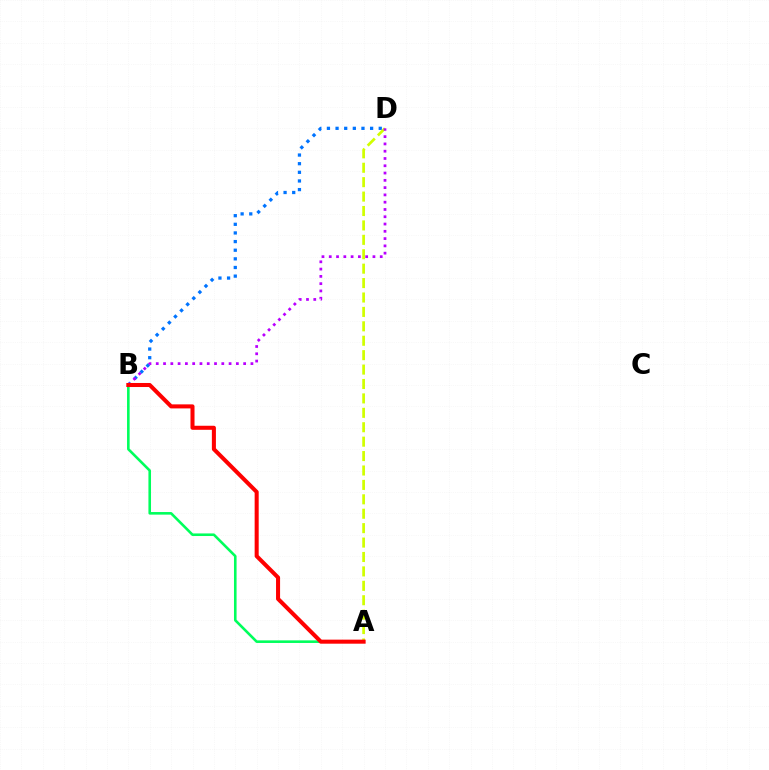{('B', 'D'): [{'color': '#0074ff', 'line_style': 'dotted', 'thickness': 2.35}, {'color': '#b900ff', 'line_style': 'dotted', 'thickness': 1.98}], ('A', 'D'): [{'color': '#d1ff00', 'line_style': 'dashed', 'thickness': 1.96}], ('A', 'B'): [{'color': '#00ff5c', 'line_style': 'solid', 'thickness': 1.87}, {'color': '#ff0000', 'line_style': 'solid', 'thickness': 2.91}]}